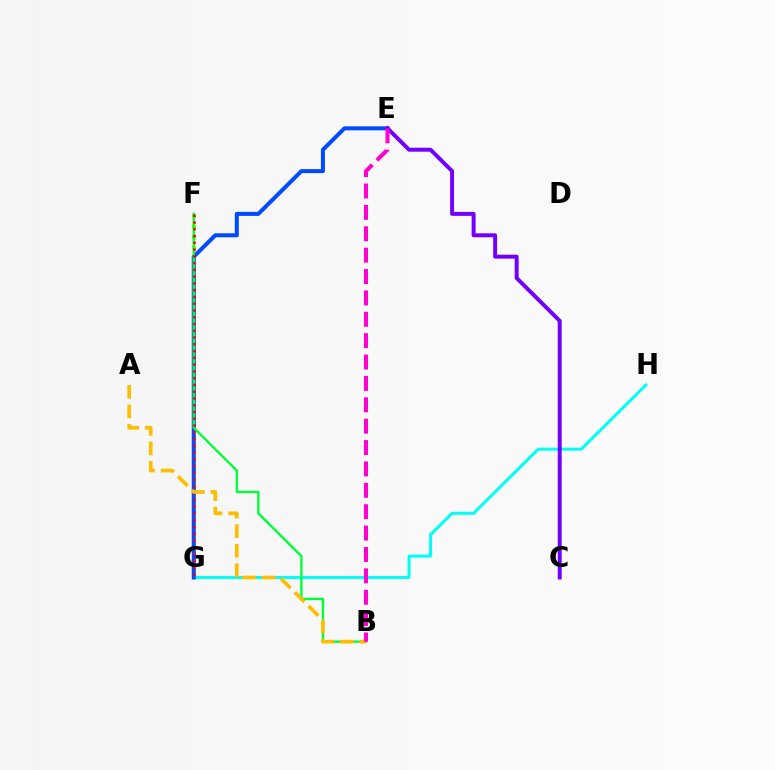{('G', 'H'): [{'color': '#00fff6', 'line_style': 'solid', 'thickness': 2.17}], ('F', 'G'): [{'color': '#84ff00', 'line_style': 'dotted', 'thickness': 2.87}, {'color': '#ff0000', 'line_style': 'dotted', 'thickness': 1.84}], ('E', 'G'): [{'color': '#004bff', 'line_style': 'solid', 'thickness': 2.89}], ('B', 'F'): [{'color': '#00ff39', 'line_style': 'solid', 'thickness': 1.7}], ('A', 'B'): [{'color': '#ffbd00', 'line_style': 'dashed', 'thickness': 2.65}], ('C', 'E'): [{'color': '#7200ff', 'line_style': 'solid', 'thickness': 2.85}], ('B', 'E'): [{'color': '#ff00cf', 'line_style': 'dashed', 'thickness': 2.9}]}